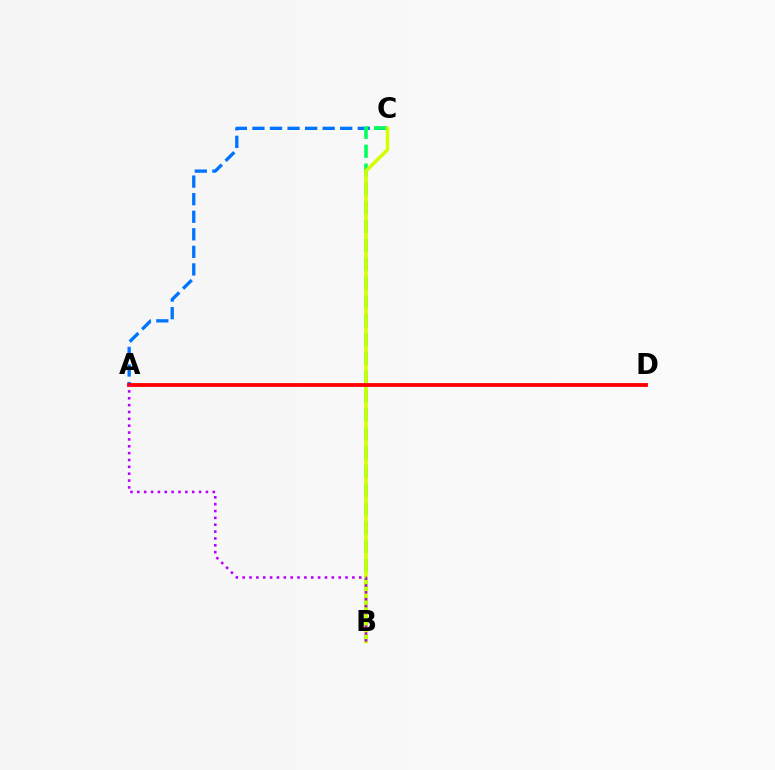{('A', 'C'): [{'color': '#0074ff', 'line_style': 'dashed', 'thickness': 2.39}], ('B', 'C'): [{'color': '#00ff5c', 'line_style': 'dashed', 'thickness': 2.56}, {'color': '#d1ff00', 'line_style': 'solid', 'thickness': 2.53}], ('A', 'D'): [{'color': '#ff0000', 'line_style': 'solid', 'thickness': 2.75}], ('A', 'B'): [{'color': '#b900ff', 'line_style': 'dotted', 'thickness': 1.86}]}